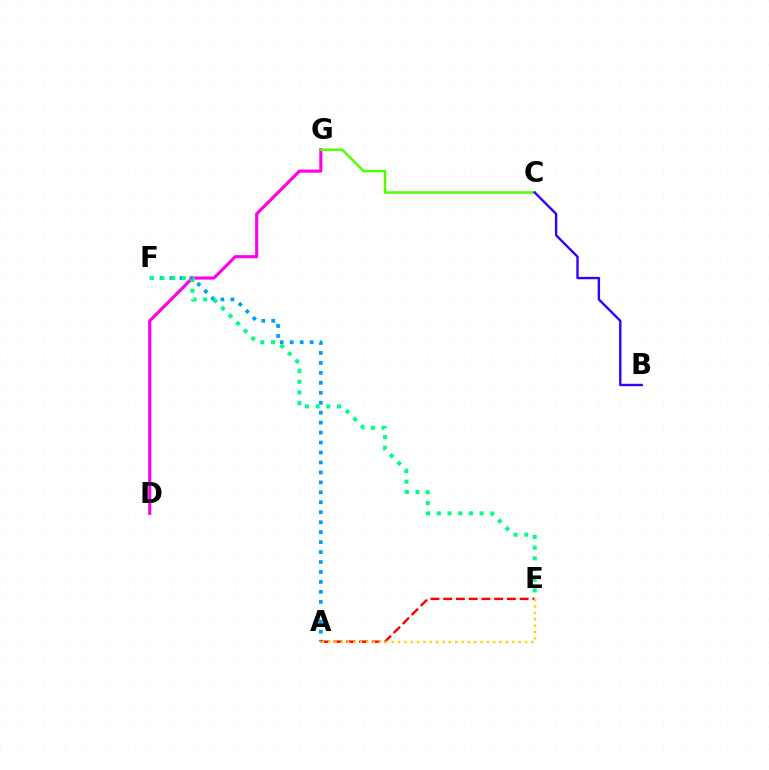{('A', 'F'): [{'color': '#009eff', 'line_style': 'dotted', 'thickness': 2.71}], ('D', 'G'): [{'color': '#ff00ed', 'line_style': 'solid', 'thickness': 2.24}], ('C', 'G'): [{'color': '#4fff00', 'line_style': 'solid', 'thickness': 1.8}], ('A', 'E'): [{'color': '#ff0000', 'line_style': 'dashed', 'thickness': 1.73}, {'color': '#ffd500', 'line_style': 'dotted', 'thickness': 1.72}], ('B', 'C'): [{'color': '#3700ff', 'line_style': 'solid', 'thickness': 1.72}], ('E', 'F'): [{'color': '#00ff86', 'line_style': 'dotted', 'thickness': 2.91}]}